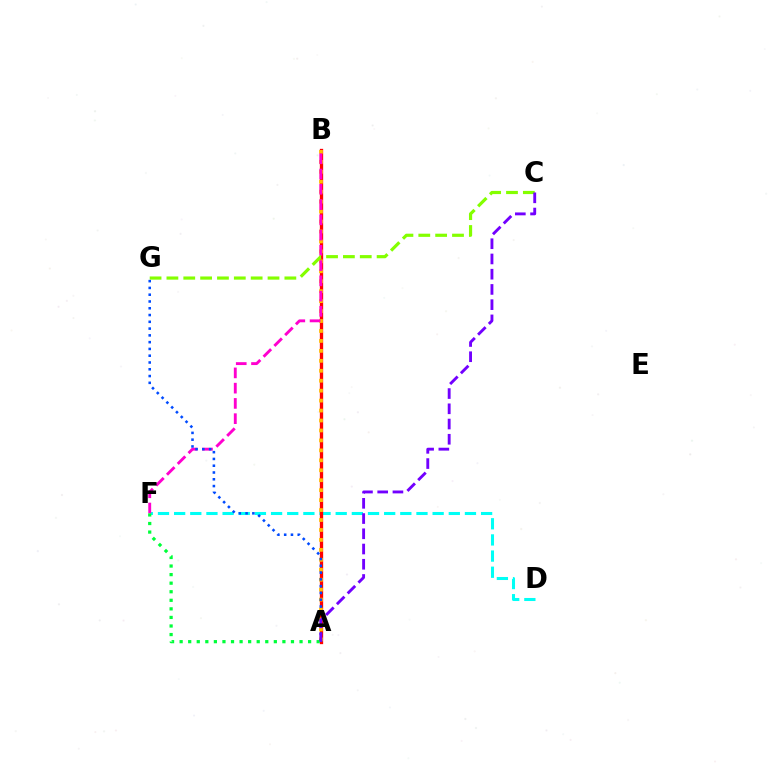{('D', 'F'): [{'color': '#00fff6', 'line_style': 'dashed', 'thickness': 2.19}], ('A', 'B'): [{'color': '#ff0000', 'line_style': 'solid', 'thickness': 2.38}, {'color': '#ffbd00', 'line_style': 'dotted', 'thickness': 2.7}], ('B', 'F'): [{'color': '#ff00cf', 'line_style': 'dashed', 'thickness': 2.07}], ('C', 'G'): [{'color': '#84ff00', 'line_style': 'dashed', 'thickness': 2.29}], ('A', 'G'): [{'color': '#004bff', 'line_style': 'dotted', 'thickness': 1.84}], ('A', 'F'): [{'color': '#00ff39', 'line_style': 'dotted', 'thickness': 2.33}], ('A', 'C'): [{'color': '#7200ff', 'line_style': 'dashed', 'thickness': 2.07}]}